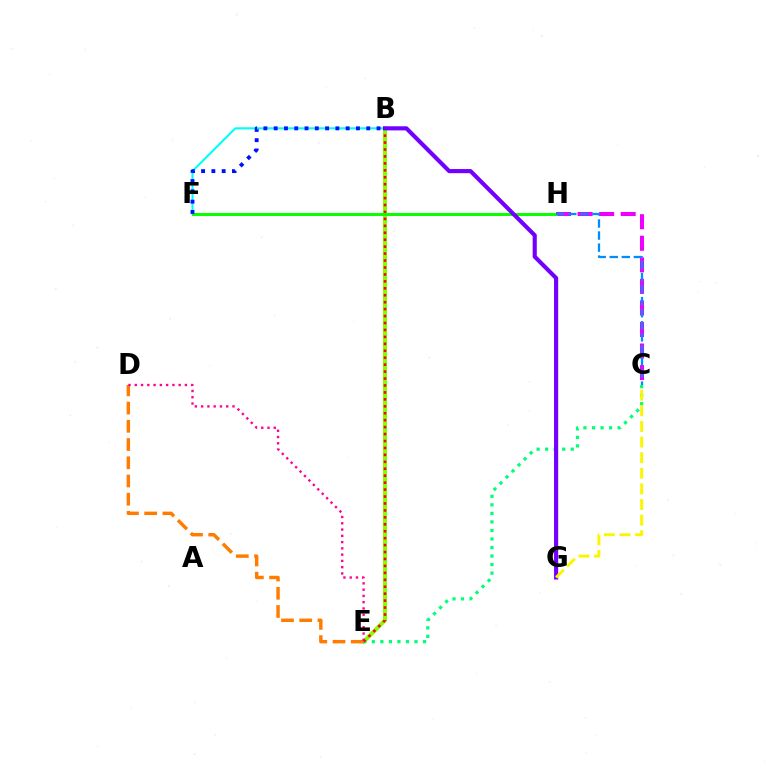{('B', 'F'): [{'color': '#00fff6', 'line_style': 'solid', 'thickness': 1.51}, {'color': '#0010ff', 'line_style': 'dotted', 'thickness': 2.79}], ('B', 'E'): [{'color': '#84ff00', 'line_style': 'solid', 'thickness': 2.89}, {'color': '#ff0000', 'line_style': 'dotted', 'thickness': 1.89}], ('C', 'E'): [{'color': '#00ff74', 'line_style': 'dotted', 'thickness': 2.32}], ('C', 'H'): [{'color': '#ee00ff', 'line_style': 'dashed', 'thickness': 2.93}, {'color': '#008cff', 'line_style': 'dashed', 'thickness': 1.64}], ('D', 'E'): [{'color': '#ff7c00', 'line_style': 'dashed', 'thickness': 2.48}, {'color': '#ff0094', 'line_style': 'dotted', 'thickness': 1.7}], ('F', 'H'): [{'color': '#08ff00', 'line_style': 'solid', 'thickness': 2.14}], ('B', 'G'): [{'color': '#7200ff', 'line_style': 'solid', 'thickness': 2.97}], ('C', 'G'): [{'color': '#fcf500', 'line_style': 'dashed', 'thickness': 2.12}]}